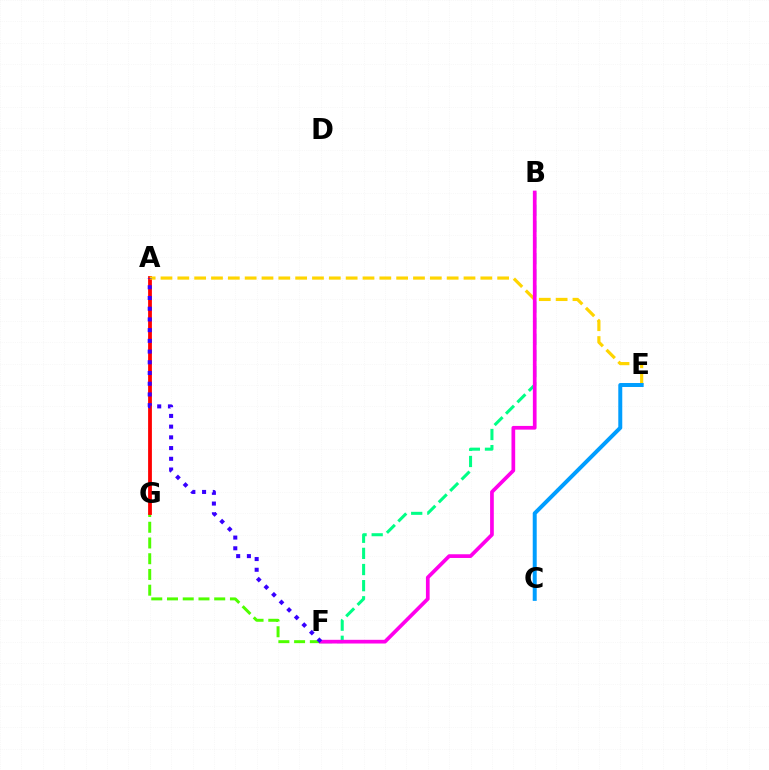{('F', 'G'): [{'color': '#4fff00', 'line_style': 'dashed', 'thickness': 2.14}], ('A', 'G'): [{'color': '#ff0000', 'line_style': 'solid', 'thickness': 2.73}], ('A', 'E'): [{'color': '#ffd500', 'line_style': 'dashed', 'thickness': 2.29}], ('B', 'F'): [{'color': '#00ff86', 'line_style': 'dashed', 'thickness': 2.19}, {'color': '#ff00ed', 'line_style': 'solid', 'thickness': 2.67}], ('C', 'E'): [{'color': '#009eff', 'line_style': 'solid', 'thickness': 2.86}], ('A', 'F'): [{'color': '#3700ff', 'line_style': 'dotted', 'thickness': 2.91}]}